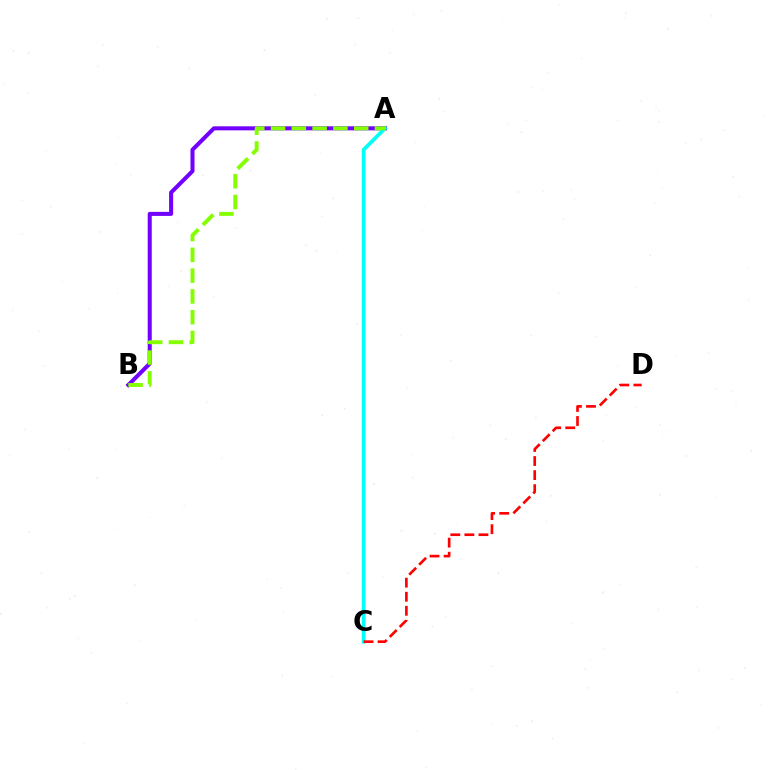{('A', 'B'): [{'color': '#7200ff', 'line_style': 'solid', 'thickness': 2.91}, {'color': '#84ff00', 'line_style': 'dashed', 'thickness': 2.82}], ('A', 'C'): [{'color': '#00fff6', 'line_style': 'solid', 'thickness': 2.69}], ('C', 'D'): [{'color': '#ff0000', 'line_style': 'dashed', 'thickness': 1.91}]}